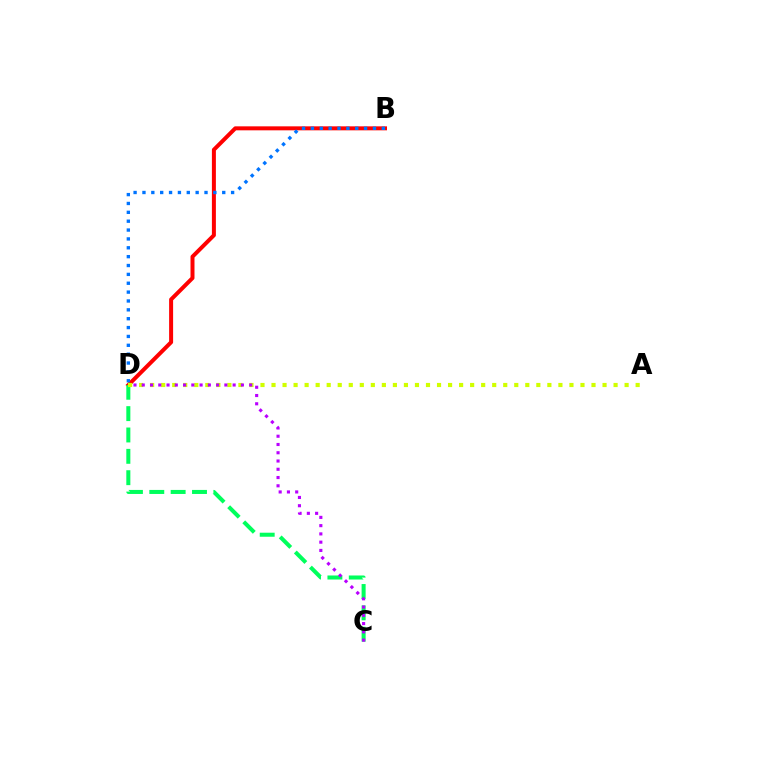{('B', 'D'): [{'color': '#ff0000', 'line_style': 'solid', 'thickness': 2.87}, {'color': '#0074ff', 'line_style': 'dotted', 'thickness': 2.41}], ('C', 'D'): [{'color': '#00ff5c', 'line_style': 'dashed', 'thickness': 2.9}, {'color': '#b900ff', 'line_style': 'dotted', 'thickness': 2.24}], ('A', 'D'): [{'color': '#d1ff00', 'line_style': 'dotted', 'thickness': 3.0}]}